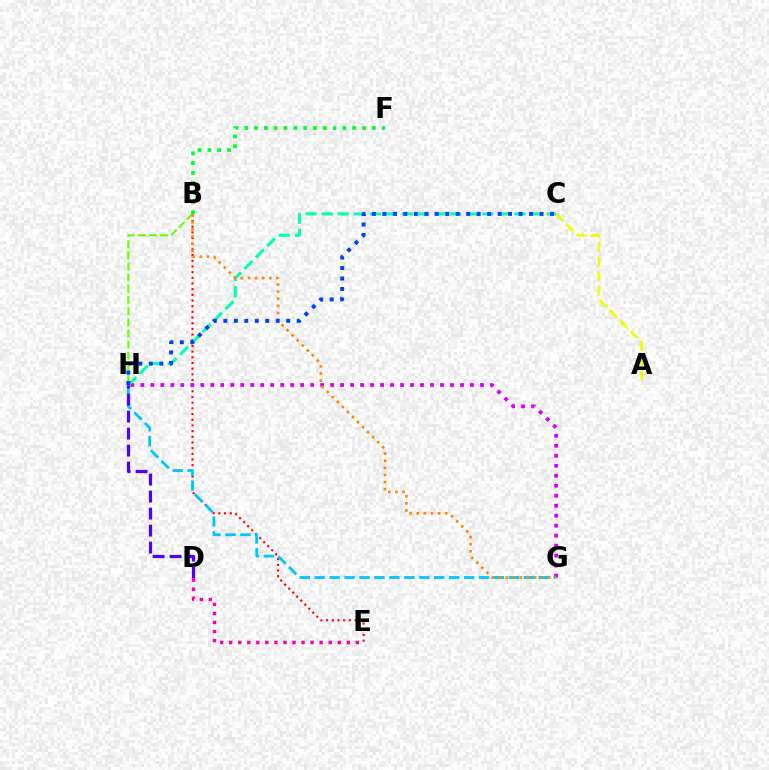{('B', 'E'): [{'color': '#ff0000', 'line_style': 'dotted', 'thickness': 1.54}], ('G', 'H'): [{'color': '#d600ff', 'line_style': 'dotted', 'thickness': 2.71}, {'color': '#00c7ff', 'line_style': 'dashed', 'thickness': 2.03}], ('B', 'H'): [{'color': '#66ff00', 'line_style': 'dashed', 'thickness': 1.51}], ('C', 'H'): [{'color': '#00ffaf', 'line_style': 'dashed', 'thickness': 2.18}, {'color': '#003fff', 'line_style': 'dotted', 'thickness': 2.85}], ('B', 'G'): [{'color': '#ff8800', 'line_style': 'dotted', 'thickness': 1.93}], ('A', 'C'): [{'color': '#eeff00', 'line_style': 'dashed', 'thickness': 1.98}], ('D', 'E'): [{'color': '#ff00a0', 'line_style': 'dotted', 'thickness': 2.46}], ('D', 'H'): [{'color': '#4f00ff', 'line_style': 'dashed', 'thickness': 2.31}], ('B', 'F'): [{'color': '#00ff27', 'line_style': 'dotted', 'thickness': 2.67}]}